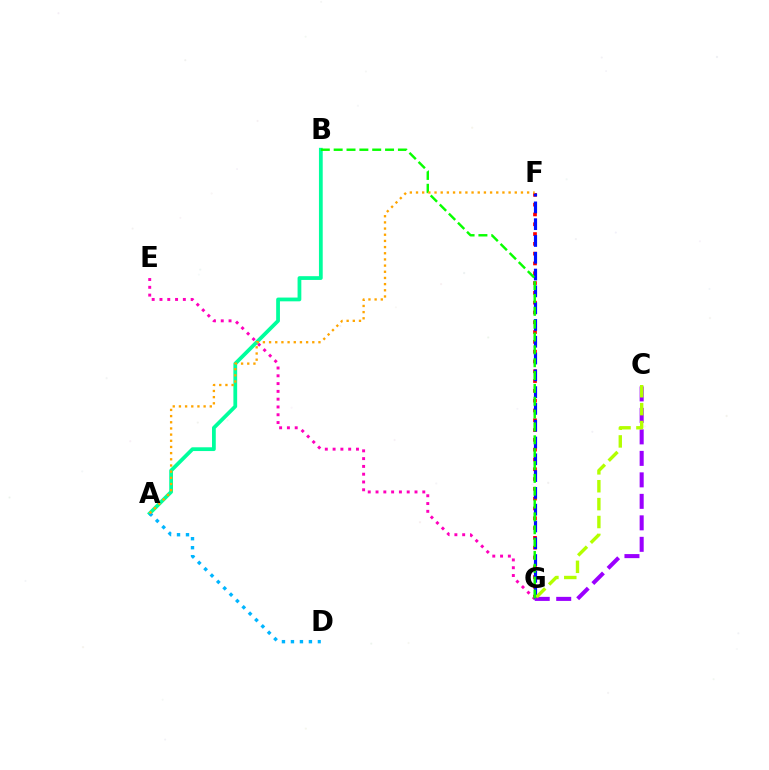{('F', 'G'): [{'color': '#ff0000', 'line_style': 'dotted', 'thickness': 2.66}, {'color': '#0010ff', 'line_style': 'dashed', 'thickness': 2.28}], ('E', 'G'): [{'color': '#ff00bd', 'line_style': 'dotted', 'thickness': 2.12}], ('A', 'B'): [{'color': '#00ff9d', 'line_style': 'solid', 'thickness': 2.71}], ('C', 'G'): [{'color': '#9b00ff', 'line_style': 'dashed', 'thickness': 2.92}, {'color': '#b3ff00', 'line_style': 'dashed', 'thickness': 2.43}], ('B', 'G'): [{'color': '#08ff00', 'line_style': 'dashed', 'thickness': 1.75}], ('A', 'D'): [{'color': '#00b5ff', 'line_style': 'dotted', 'thickness': 2.44}], ('A', 'F'): [{'color': '#ffa500', 'line_style': 'dotted', 'thickness': 1.68}]}